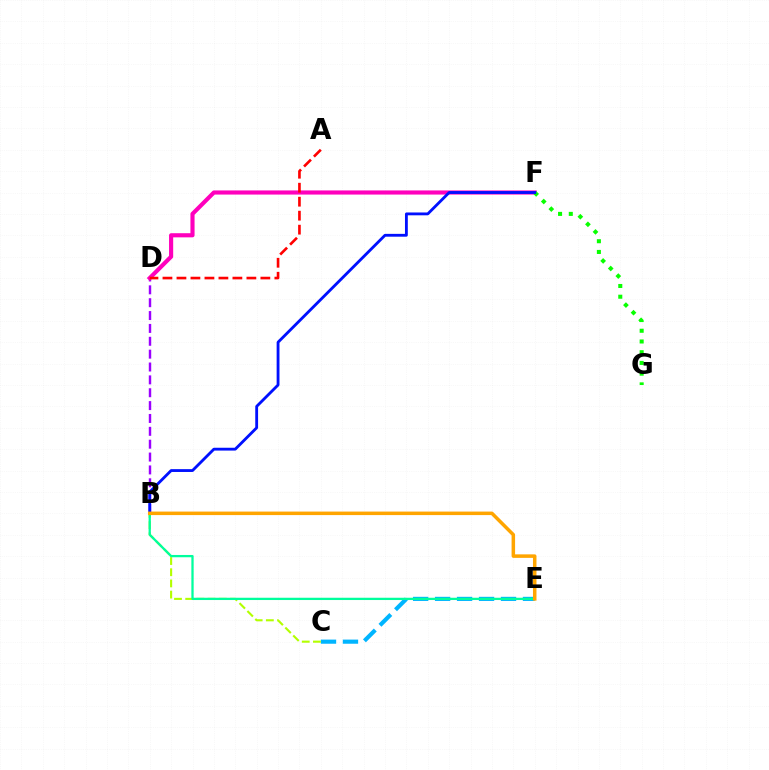{('B', 'D'): [{'color': '#9b00ff', 'line_style': 'dashed', 'thickness': 1.75}], ('D', 'F'): [{'color': '#ff00bd', 'line_style': 'solid', 'thickness': 2.98}], ('C', 'E'): [{'color': '#00b5ff', 'line_style': 'dashed', 'thickness': 2.98}], ('F', 'G'): [{'color': '#08ff00', 'line_style': 'dotted', 'thickness': 2.91}], ('B', 'C'): [{'color': '#b3ff00', 'line_style': 'dashed', 'thickness': 1.52}], ('B', 'E'): [{'color': '#00ff9d', 'line_style': 'solid', 'thickness': 1.65}, {'color': '#ffa500', 'line_style': 'solid', 'thickness': 2.53}], ('A', 'D'): [{'color': '#ff0000', 'line_style': 'dashed', 'thickness': 1.9}], ('B', 'F'): [{'color': '#0010ff', 'line_style': 'solid', 'thickness': 2.04}]}